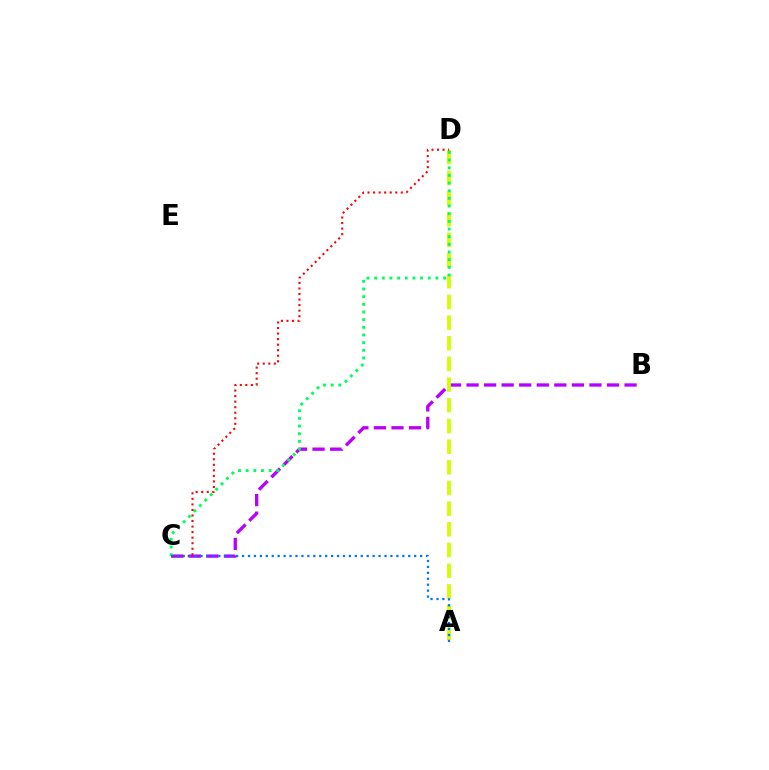{('B', 'C'): [{'color': '#b900ff', 'line_style': 'dashed', 'thickness': 2.38}], ('A', 'D'): [{'color': '#d1ff00', 'line_style': 'dashed', 'thickness': 2.81}], ('C', 'D'): [{'color': '#00ff5c', 'line_style': 'dotted', 'thickness': 2.08}, {'color': '#ff0000', 'line_style': 'dotted', 'thickness': 1.51}], ('A', 'C'): [{'color': '#0074ff', 'line_style': 'dotted', 'thickness': 1.61}]}